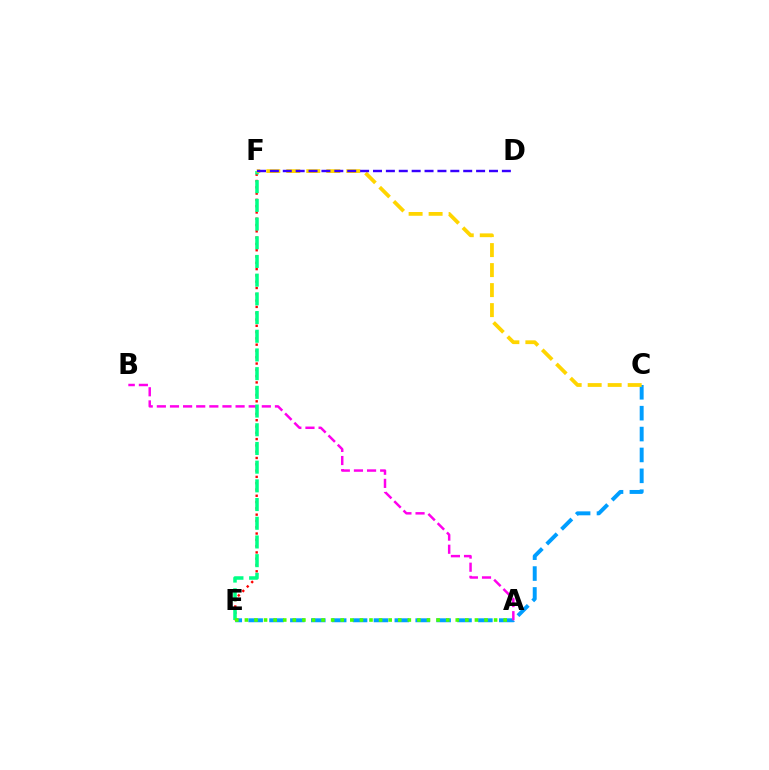{('E', 'F'): [{'color': '#ff0000', 'line_style': 'dotted', 'thickness': 1.71}, {'color': '#00ff86', 'line_style': 'dashed', 'thickness': 2.54}], ('C', 'E'): [{'color': '#009eff', 'line_style': 'dashed', 'thickness': 2.84}], ('A', 'B'): [{'color': '#ff00ed', 'line_style': 'dashed', 'thickness': 1.78}], ('C', 'F'): [{'color': '#ffd500', 'line_style': 'dashed', 'thickness': 2.72}], ('A', 'E'): [{'color': '#4fff00', 'line_style': 'dotted', 'thickness': 2.6}], ('D', 'F'): [{'color': '#3700ff', 'line_style': 'dashed', 'thickness': 1.75}]}